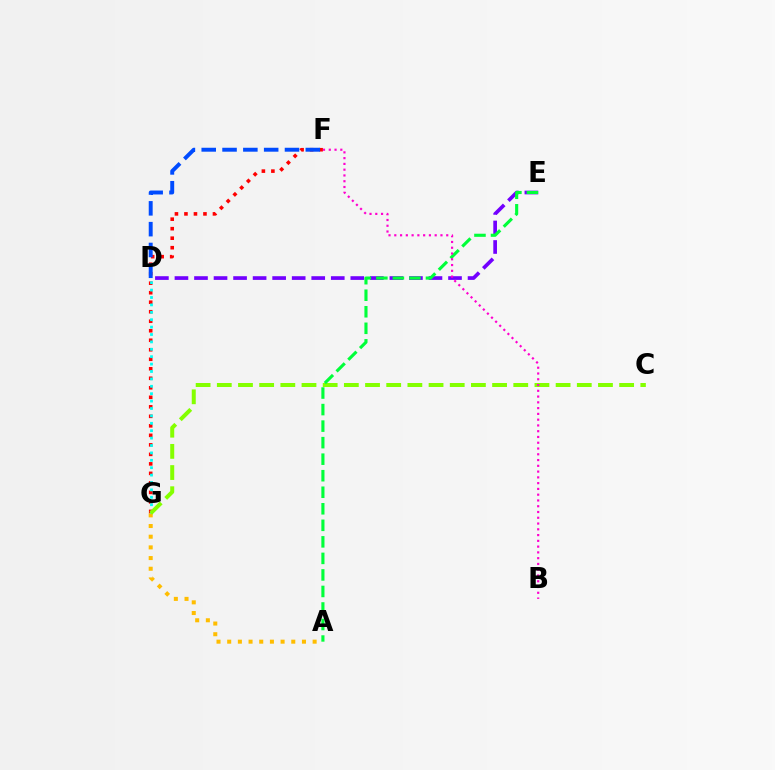{('A', 'G'): [{'color': '#ffbd00', 'line_style': 'dotted', 'thickness': 2.9}], ('F', 'G'): [{'color': '#ff0000', 'line_style': 'dotted', 'thickness': 2.58}], ('D', 'G'): [{'color': '#00fff6', 'line_style': 'dotted', 'thickness': 2.01}], ('D', 'F'): [{'color': '#004bff', 'line_style': 'dashed', 'thickness': 2.83}], ('C', 'G'): [{'color': '#84ff00', 'line_style': 'dashed', 'thickness': 2.88}], ('D', 'E'): [{'color': '#7200ff', 'line_style': 'dashed', 'thickness': 2.65}], ('A', 'E'): [{'color': '#00ff39', 'line_style': 'dashed', 'thickness': 2.25}], ('B', 'F'): [{'color': '#ff00cf', 'line_style': 'dotted', 'thickness': 1.57}]}